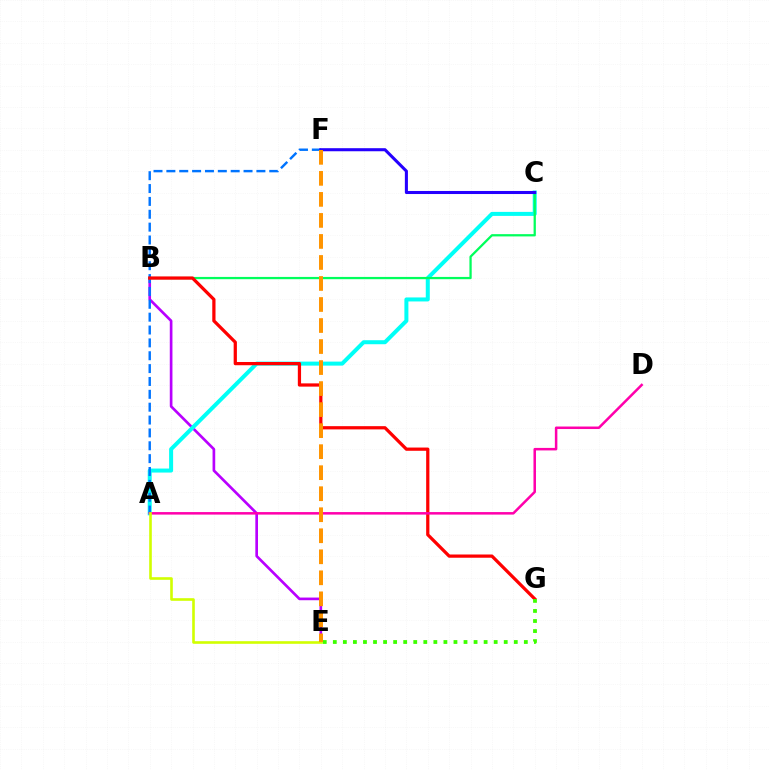{('B', 'E'): [{'color': '#b900ff', 'line_style': 'solid', 'thickness': 1.92}], ('A', 'C'): [{'color': '#00fff6', 'line_style': 'solid', 'thickness': 2.89}], ('A', 'F'): [{'color': '#0074ff', 'line_style': 'dashed', 'thickness': 1.75}], ('B', 'C'): [{'color': '#00ff5c', 'line_style': 'solid', 'thickness': 1.63}], ('B', 'G'): [{'color': '#ff0000', 'line_style': 'solid', 'thickness': 2.33}], ('A', 'D'): [{'color': '#ff00ac', 'line_style': 'solid', 'thickness': 1.81}], ('C', 'F'): [{'color': '#2500ff', 'line_style': 'solid', 'thickness': 2.2}], ('A', 'E'): [{'color': '#d1ff00', 'line_style': 'solid', 'thickness': 1.89}], ('E', 'G'): [{'color': '#3dff00', 'line_style': 'dotted', 'thickness': 2.73}], ('E', 'F'): [{'color': '#ff9400', 'line_style': 'dashed', 'thickness': 2.86}]}